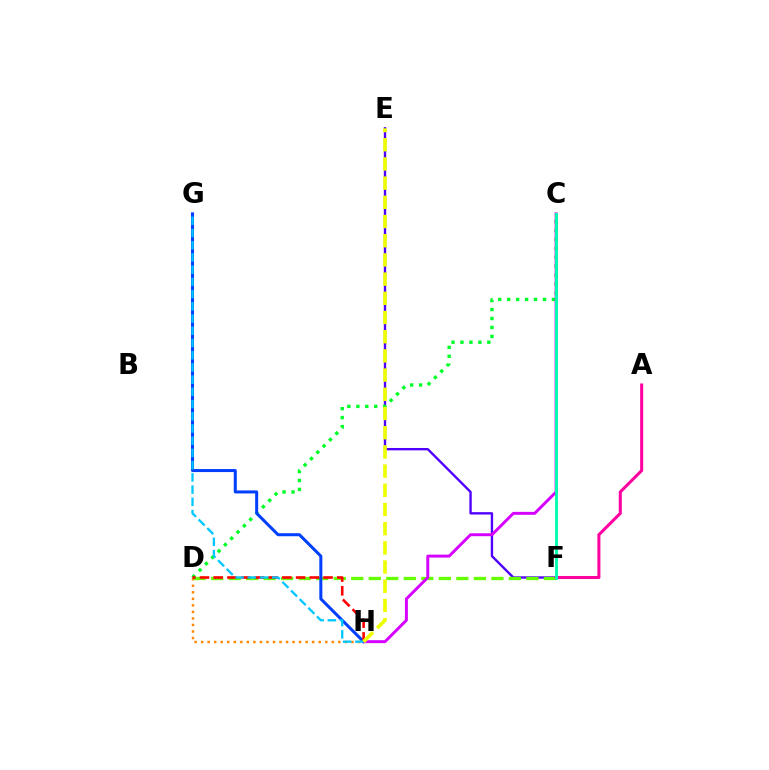{('E', 'F'): [{'color': '#4f00ff', 'line_style': 'solid', 'thickness': 1.7}], ('D', 'H'): [{'color': '#ff8800', 'line_style': 'dotted', 'thickness': 1.78}, {'color': '#ff0000', 'line_style': 'dashed', 'thickness': 1.87}], ('C', 'D'): [{'color': '#00ff27', 'line_style': 'dotted', 'thickness': 2.43}], ('D', 'F'): [{'color': '#66ff00', 'line_style': 'dashed', 'thickness': 2.38}], ('G', 'H'): [{'color': '#003fff', 'line_style': 'solid', 'thickness': 2.17}, {'color': '#00c7ff', 'line_style': 'dashed', 'thickness': 1.66}], ('C', 'H'): [{'color': '#d600ff', 'line_style': 'solid', 'thickness': 2.12}], ('A', 'F'): [{'color': '#ff00a0', 'line_style': 'solid', 'thickness': 2.19}], ('C', 'F'): [{'color': '#00ffaf', 'line_style': 'solid', 'thickness': 2.07}], ('E', 'H'): [{'color': '#eeff00', 'line_style': 'dashed', 'thickness': 2.61}]}